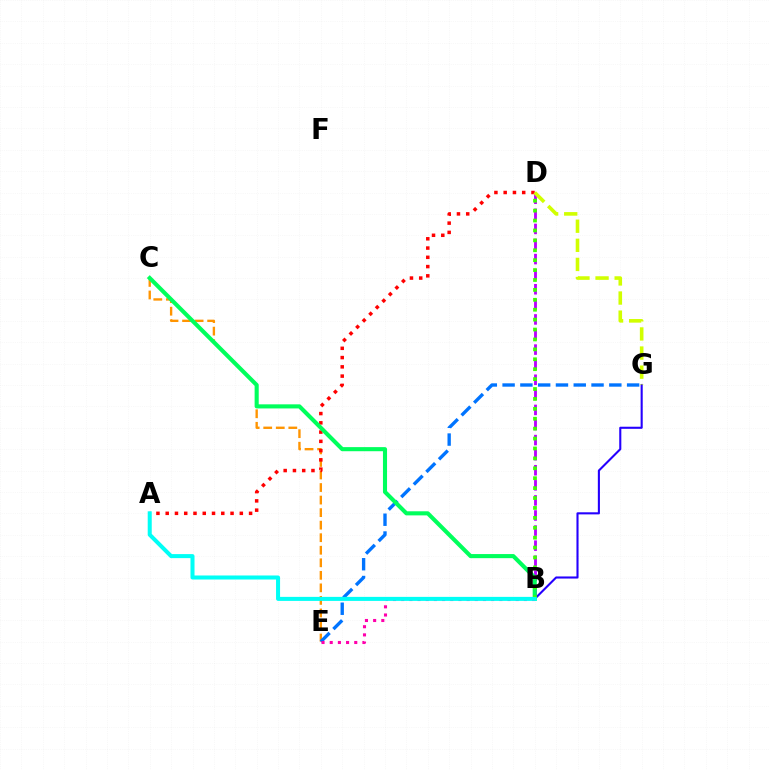{('C', 'E'): [{'color': '#ff9400', 'line_style': 'dashed', 'thickness': 1.7}], ('B', 'G'): [{'color': '#2500ff', 'line_style': 'solid', 'thickness': 1.51}], ('E', 'G'): [{'color': '#0074ff', 'line_style': 'dashed', 'thickness': 2.42}], ('B', 'D'): [{'color': '#b900ff', 'line_style': 'dashed', 'thickness': 2.05}, {'color': '#3dff00', 'line_style': 'dotted', 'thickness': 2.69}], ('A', 'D'): [{'color': '#ff0000', 'line_style': 'dotted', 'thickness': 2.52}], ('D', 'G'): [{'color': '#d1ff00', 'line_style': 'dashed', 'thickness': 2.59}], ('B', 'C'): [{'color': '#00ff5c', 'line_style': 'solid', 'thickness': 2.95}], ('B', 'E'): [{'color': '#ff00ac', 'line_style': 'dotted', 'thickness': 2.22}], ('A', 'B'): [{'color': '#00fff6', 'line_style': 'solid', 'thickness': 2.9}]}